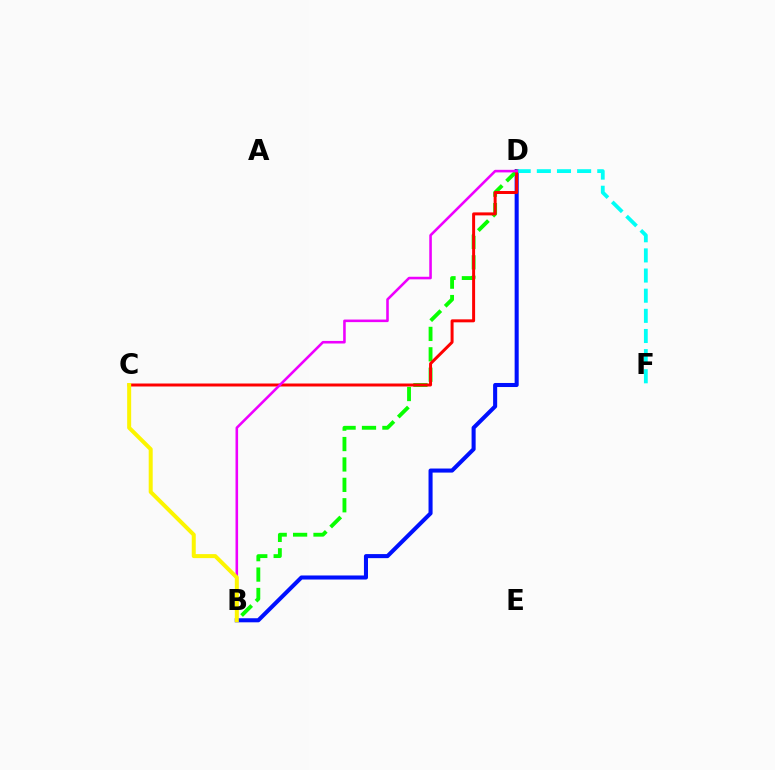{('B', 'D'): [{'color': '#0010ff', 'line_style': 'solid', 'thickness': 2.92}, {'color': '#08ff00', 'line_style': 'dashed', 'thickness': 2.77}, {'color': '#ee00ff', 'line_style': 'solid', 'thickness': 1.86}], ('D', 'F'): [{'color': '#00fff6', 'line_style': 'dashed', 'thickness': 2.74}], ('C', 'D'): [{'color': '#ff0000', 'line_style': 'solid', 'thickness': 2.15}], ('B', 'C'): [{'color': '#fcf500', 'line_style': 'solid', 'thickness': 2.88}]}